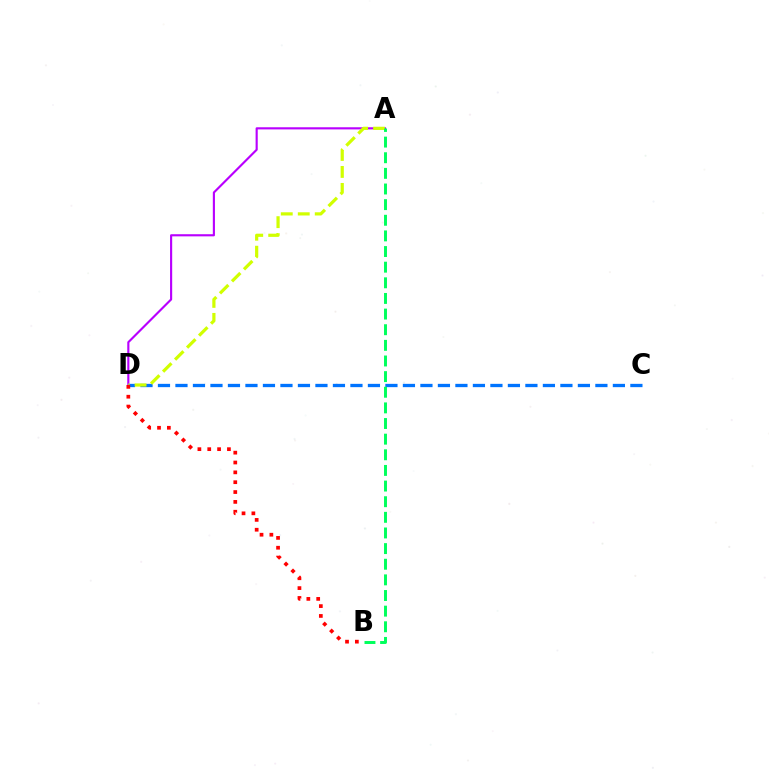{('A', 'D'): [{'color': '#b900ff', 'line_style': 'solid', 'thickness': 1.54}, {'color': '#d1ff00', 'line_style': 'dashed', 'thickness': 2.31}], ('C', 'D'): [{'color': '#0074ff', 'line_style': 'dashed', 'thickness': 2.38}], ('B', 'D'): [{'color': '#ff0000', 'line_style': 'dotted', 'thickness': 2.68}], ('A', 'B'): [{'color': '#00ff5c', 'line_style': 'dashed', 'thickness': 2.12}]}